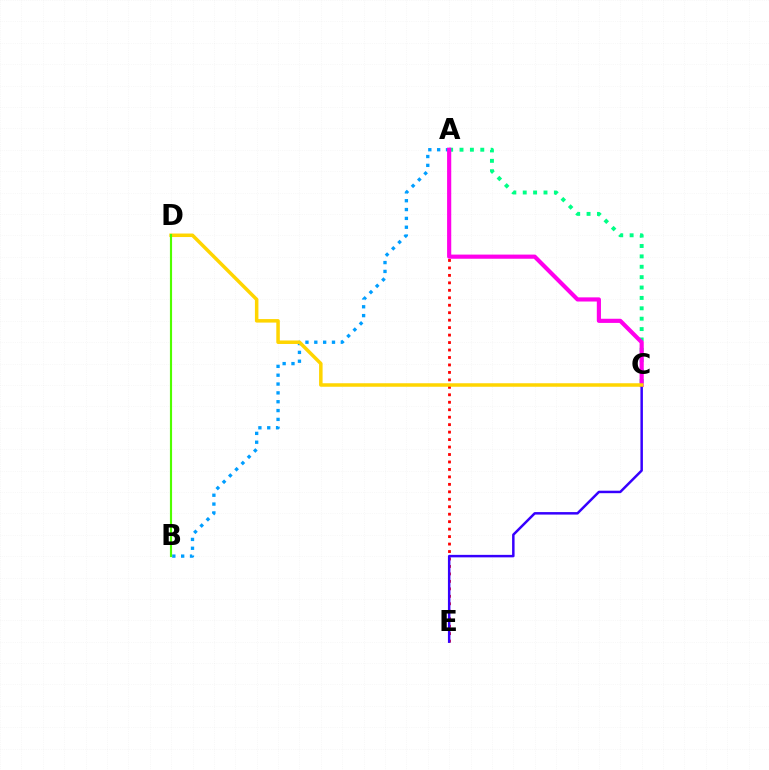{('A', 'B'): [{'color': '#009eff', 'line_style': 'dotted', 'thickness': 2.4}], ('A', 'E'): [{'color': '#ff0000', 'line_style': 'dotted', 'thickness': 2.03}], ('A', 'C'): [{'color': '#00ff86', 'line_style': 'dotted', 'thickness': 2.82}, {'color': '#ff00ed', 'line_style': 'solid', 'thickness': 2.99}], ('C', 'E'): [{'color': '#3700ff', 'line_style': 'solid', 'thickness': 1.79}], ('C', 'D'): [{'color': '#ffd500', 'line_style': 'solid', 'thickness': 2.53}], ('B', 'D'): [{'color': '#4fff00', 'line_style': 'solid', 'thickness': 1.55}]}